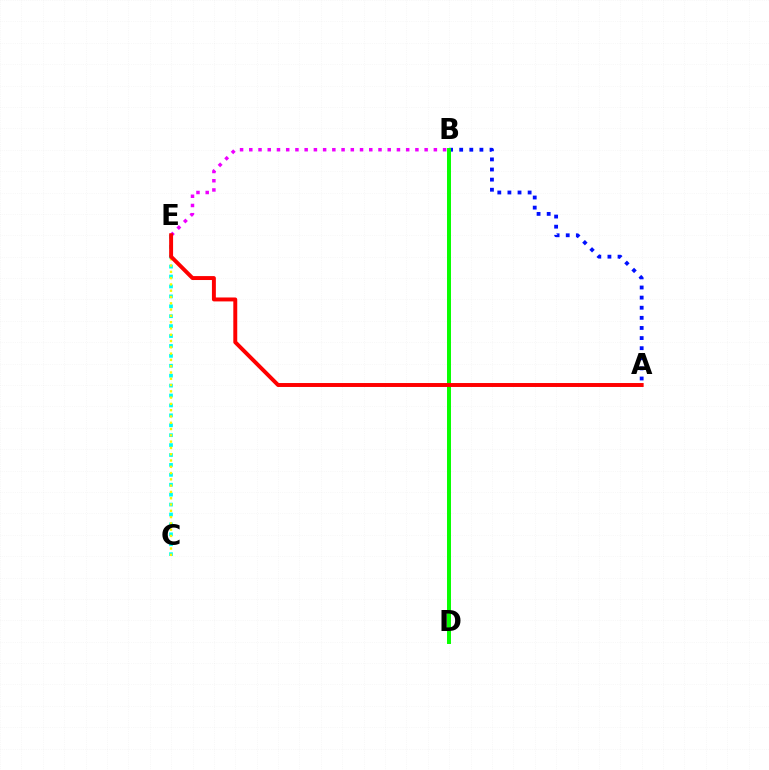{('A', 'B'): [{'color': '#0010ff', 'line_style': 'dotted', 'thickness': 2.75}], ('B', 'E'): [{'color': '#ee00ff', 'line_style': 'dotted', 'thickness': 2.51}], ('C', 'E'): [{'color': '#00fff6', 'line_style': 'dotted', 'thickness': 2.69}, {'color': '#fcf500', 'line_style': 'dotted', 'thickness': 1.71}], ('B', 'D'): [{'color': '#08ff00', 'line_style': 'solid', 'thickness': 2.86}], ('A', 'E'): [{'color': '#ff0000', 'line_style': 'solid', 'thickness': 2.83}]}